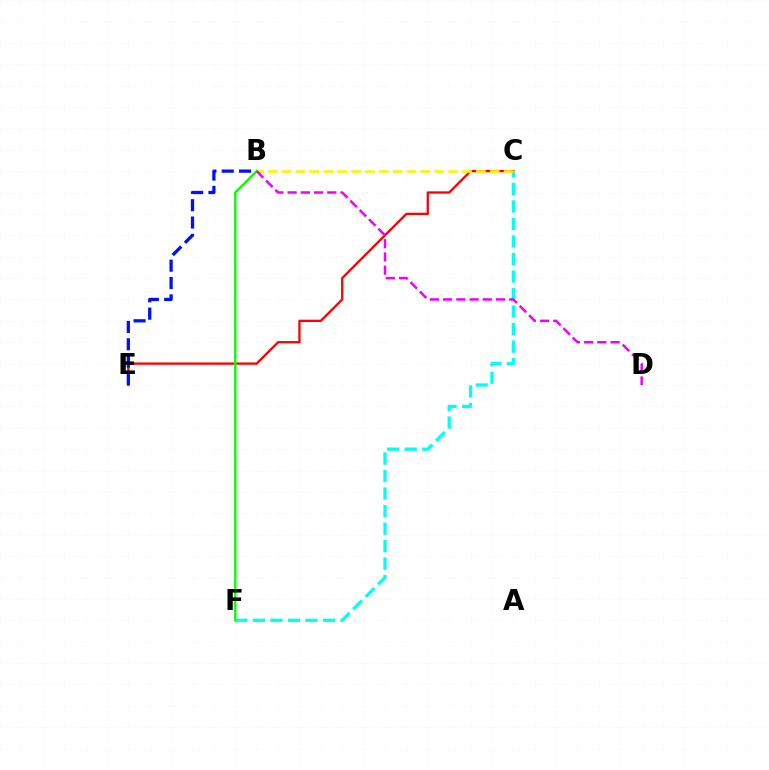{('C', 'E'): [{'color': '#ff0000', 'line_style': 'solid', 'thickness': 1.66}], ('C', 'F'): [{'color': '#00fff6', 'line_style': 'dashed', 'thickness': 2.38}], ('B', 'E'): [{'color': '#0010ff', 'line_style': 'dashed', 'thickness': 2.36}], ('B', 'C'): [{'color': '#fcf500', 'line_style': 'dashed', 'thickness': 1.88}], ('B', 'F'): [{'color': '#08ff00', 'line_style': 'solid', 'thickness': 1.69}], ('B', 'D'): [{'color': '#ee00ff', 'line_style': 'dashed', 'thickness': 1.8}]}